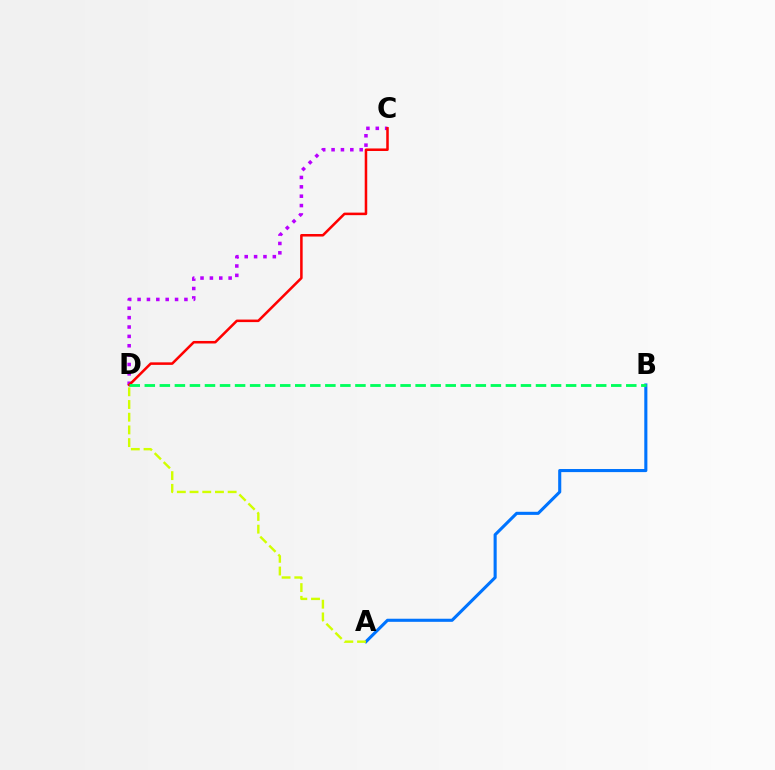{('C', 'D'): [{'color': '#b900ff', 'line_style': 'dotted', 'thickness': 2.55}, {'color': '#ff0000', 'line_style': 'solid', 'thickness': 1.82}], ('A', 'B'): [{'color': '#0074ff', 'line_style': 'solid', 'thickness': 2.22}], ('B', 'D'): [{'color': '#00ff5c', 'line_style': 'dashed', 'thickness': 2.04}], ('A', 'D'): [{'color': '#d1ff00', 'line_style': 'dashed', 'thickness': 1.73}]}